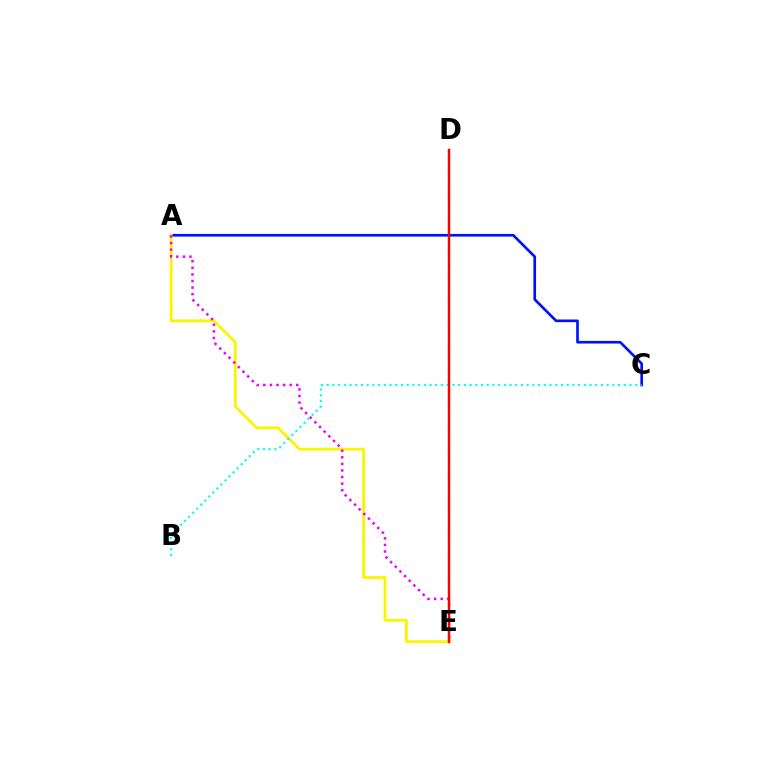{('A', 'C'): [{'color': '#0010ff', 'line_style': 'solid', 'thickness': 1.91}], ('A', 'E'): [{'color': '#fcf500', 'line_style': 'solid', 'thickness': 2.05}, {'color': '#ee00ff', 'line_style': 'dotted', 'thickness': 1.79}], ('D', 'E'): [{'color': '#08ff00', 'line_style': 'dashed', 'thickness': 1.58}, {'color': '#ff0000', 'line_style': 'solid', 'thickness': 1.76}], ('B', 'C'): [{'color': '#00fff6', 'line_style': 'dotted', 'thickness': 1.55}]}